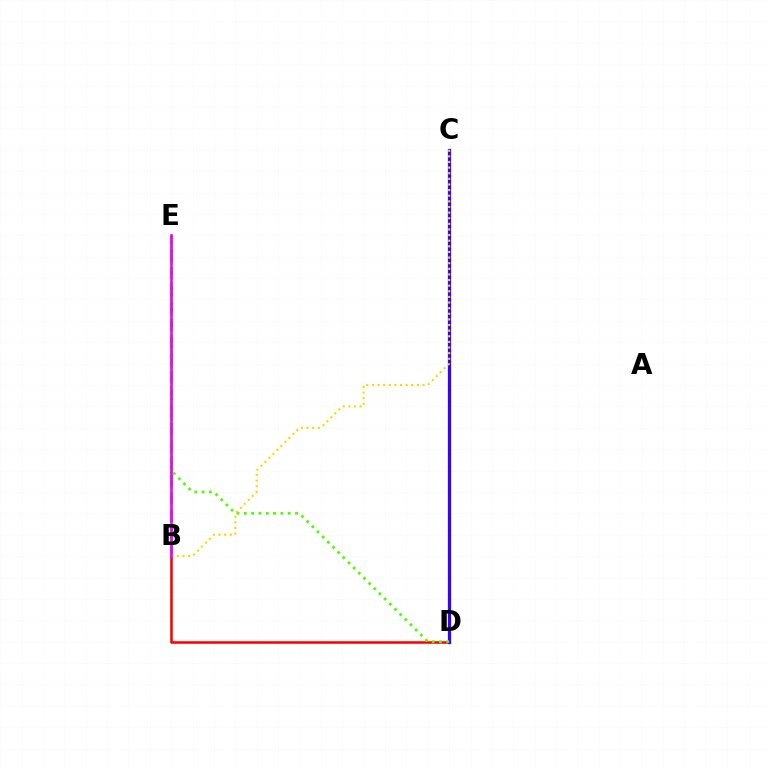{('B', 'D'): [{'color': '#ff0000', 'line_style': 'solid', 'thickness': 1.83}], ('B', 'E'): [{'color': '#009eff', 'line_style': 'dashed', 'thickness': 2.36}, {'color': '#00ff86', 'line_style': 'dotted', 'thickness': 2.05}, {'color': '#ff00ed', 'line_style': 'solid', 'thickness': 1.89}], ('C', 'D'): [{'color': '#3700ff', 'line_style': 'solid', 'thickness': 2.33}], ('D', 'E'): [{'color': '#4fff00', 'line_style': 'dotted', 'thickness': 1.98}], ('B', 'C'): [{'color': '#ffd500', 'line_style': 'dotted', 'thickness': 1.53}]}